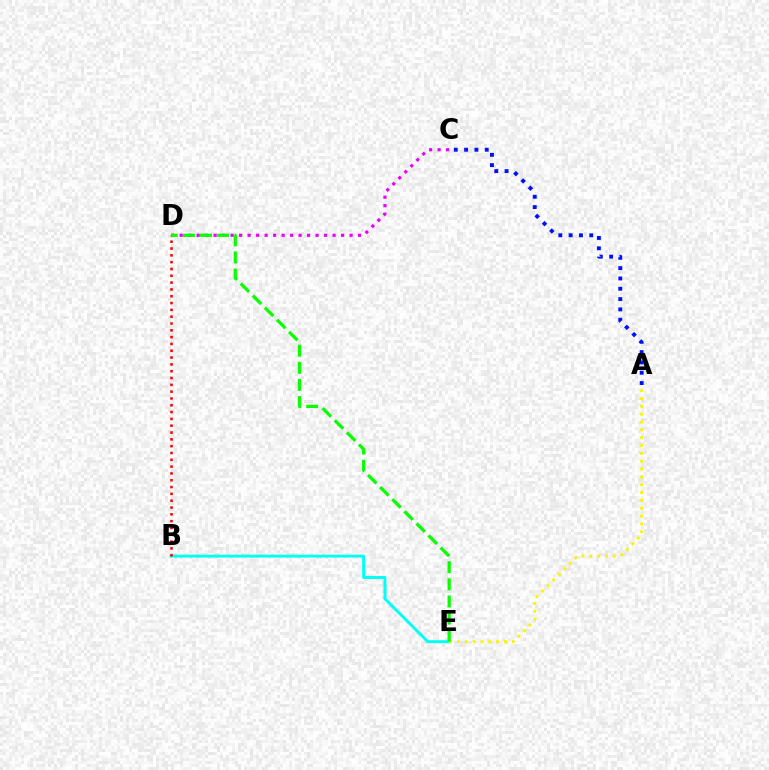{('C', 'D'): [{'color': '#ee00ff', 'line_style': 'dotted', 'thickness': 2.31}], ('B', 'E'): [{'color': '#00fff6', 'line_style': 'solid', 'thickness': 2.12}], ('B', 'D'): [{'color': '#ff0000', 'line_style': 'dotted', 'thickness': 1.85}], ('A', 'E'): [{'color': '#fcf500', 'line_style': 'dotted', 'thickness': 2.13}], ('A', 'C'): [{'color': '#0010ff', 'line_style': 'dotted', 'thickness': 2.8}], ('D', 'E'): [{'color': '#08ff00', 'line_style': 'dashed', 'thickness': 2.33}]}